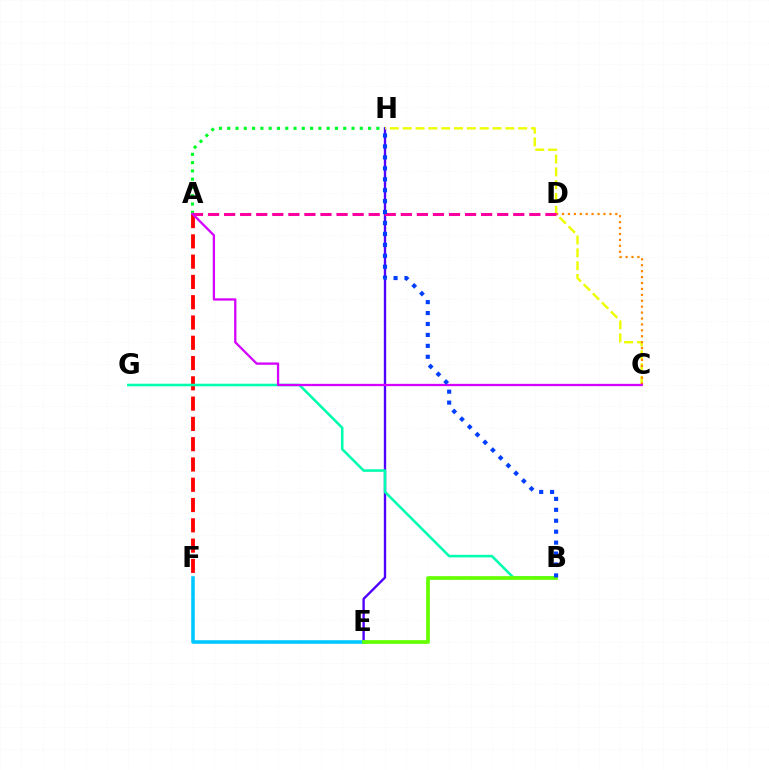{('A', 'H'): [{'color': '#00ff27', 'line_style': 'dotted', 'thickness': 2.25}], ('E', 'H'): [{'color': '#4f00ff', 'line_style': 'solid', 'thickness': 1.7}], ('C', 'H'): [{'color': '#eeff00', 'line_style': 'dashed', 'thickness': 1.74}], ('C', 'D'): [{'color': '#ff8800', 'line_style': 'dotted', 'thickness': 1.61}], ('E', 'F'): [{'color': '#00c7ff', 'line_style': 'solid', 'thickness': 2.56}], ('A', 'F'): [{'color': '#ff0000', 'line_style': 'dashed', 'thickness': 2.76}], ('B', 'G'): [{'color': '#00ffaf', 'line_style': 'solid', 'thickness': 1.85}], ('A', 'D'): [{'color': '#ff00a0', 'line_style': 'dashed', 'thickness': 2.18}], ('A', 'C'): [{'color': '#d600ff', 'line_style': 'solid', 'thickness': 1.65}], ('B', 'E'): [{'color': '#66ff00', 'line_style': 'solid', 'thickness': 2.69}], ('B', 'H'): [{'color': '#003fff', 'line_style': 'dotted', 'thickness': 2.97}]}